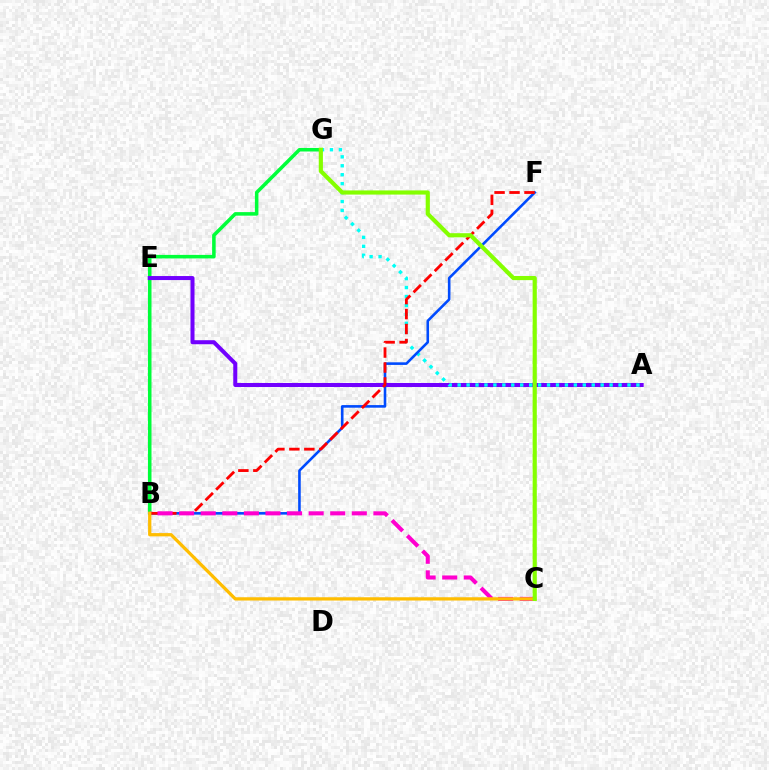{('B', 'G'): [{'color': '#00ff39', 'line_style': 'solid', 'thickness': 2.55}], ('A', 'E'): [{'color': '#7200ff', 'line_style': 'solid', 'thickness': 2.9}], ('A', 'G'): [{'color': '#00fff6', 'line_style': 'dotted', 'thickness': 2.43}], ('B', 'F'): [{'color': '#004bff', 'line_style': 'solid', 'thickness': 1.87}, {'color': '#ff0000', 'line_style': 'dashed', 'thickness': 2.03}], ('B', 'C'): [{'color': '#ff00cf', 'line_style': 'dashed', 'thickness': 2.93}, {'color': '#ffbd00', 'line_style': 'solid', 'thickness': 2.35}], ('C', 'G'): [{'color': '#84ff00', 'line_style': 'solid', 'thickness': 2.99}]}